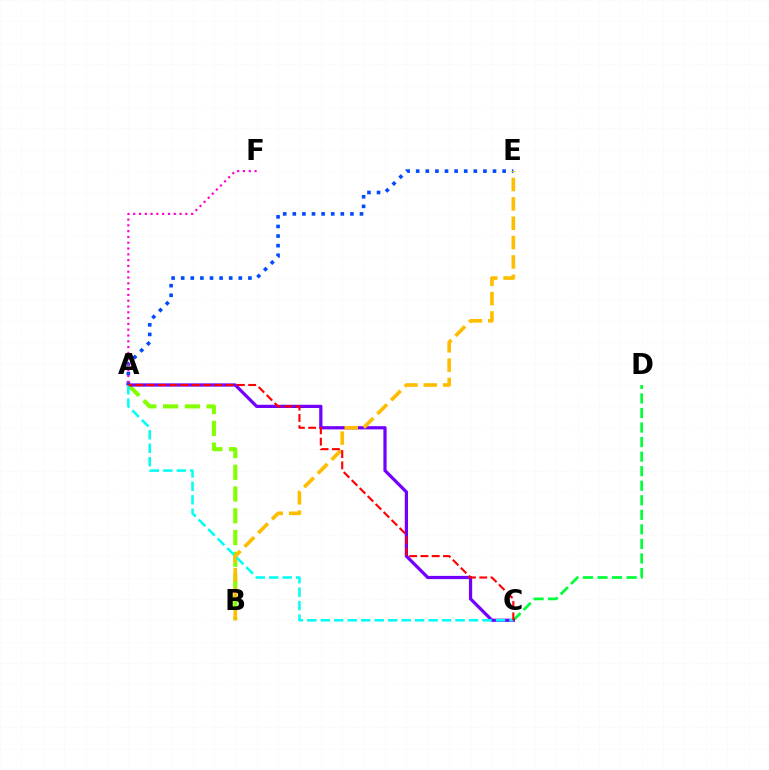{('A', 'E'): [{'color': '#004bff', 'line_style': 'dotted', 'thickness': 2.61}], ('A', 'F'): [{'color': '#ff00cf', 'line_style': 'dotted', 'thickness': 1.57}], ('C', 'D'): [{'color': '#00ff39', 'line_style': 'dashed', 'thickness': 1.98}], ('A', 'B'): [{'color': '#84ff00', 'line_style': 'dashed', 'thickness': 2.96}], ('A', 'C'): [{'color': '#7200ff', 'line_style': 'solid', 'thickness': 2.32}, {'color': '#00fff6', 'line_style': 'dashed', 'thickness': 1.83}, {'color': '#ff0000', 'line_style': 'dashed', 'thickness': 1.53}], ('B', 'E'): [{'color': '#ffbd00', 'line_style': 'dashed', 'thickness': 2.63}]}